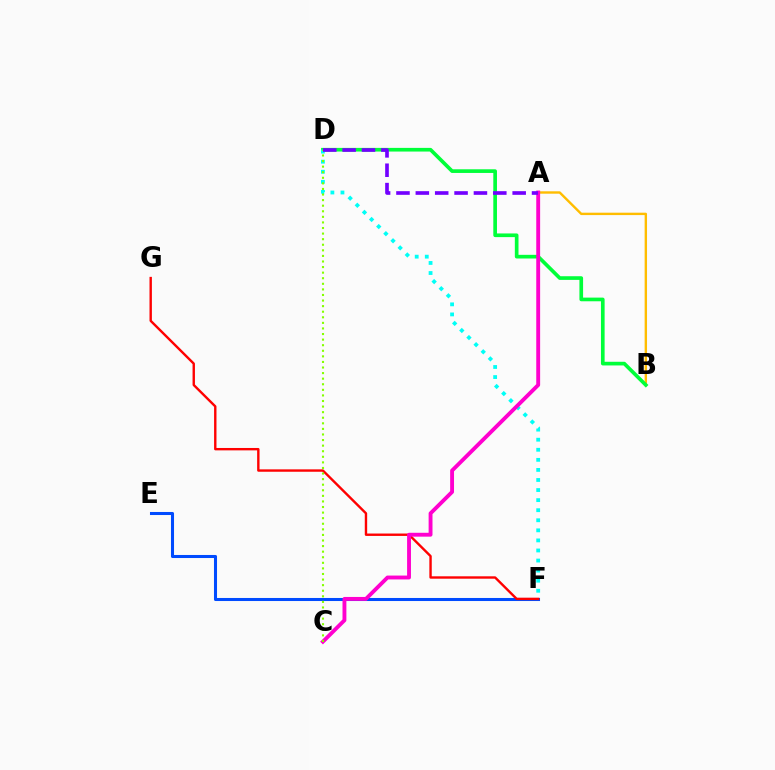{('A', 'B'): [{'color': '#ffbd00', 'line_style': 'solid', 'thickness': 1.72}], ('E', 'F'): [{'color': '#004bff', 'line_style': 'solid', 'thickness': 2.2}], ('F', 'G'): [{'color': '#ff0000', 'line_style': 'solid', 'thickness': 1.72}], ('B', 'D'): [{'color': '#00ff39', 'line_style': 'solid', 'thickness': 2.64}], ('D', 'F'): [{'color': '#00fff6', 'line_style': 'dotted', 'thickness': 2.74}], ('A', 'C'): [{'color': '#ff00cf', 'line_style': 'solid', 'thickness': 2.79}], ('C', 'D'): [{'color': '#84ff00', 'line_style': 'dotted', 'thickness': 1.52}], ('A', 'D'): [{'color': '#7200ff', 'line_style': 'dashed', 'thickness': 2.63}]}